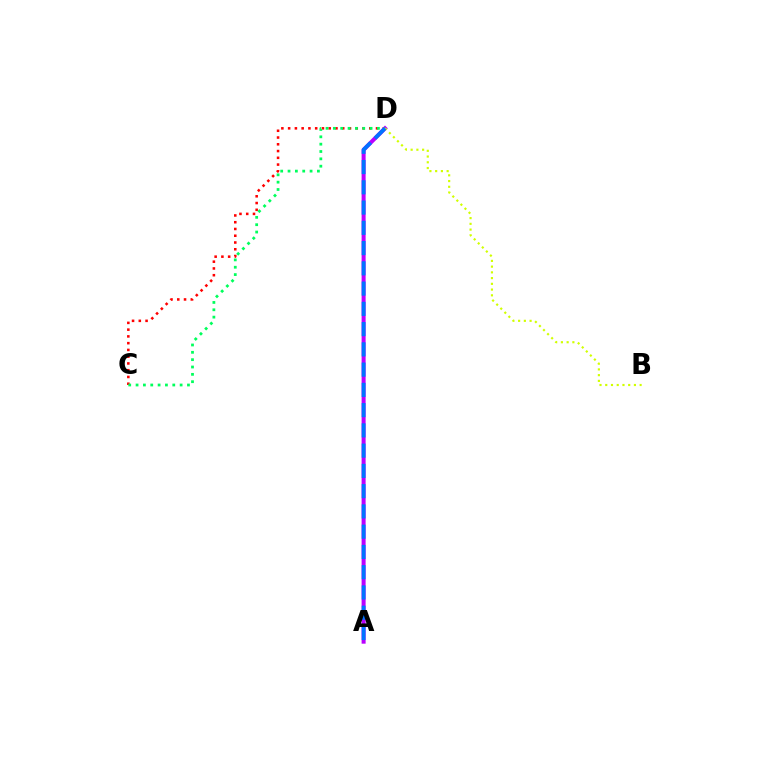{('C', 'D'): [{'color': '#ff0000', 'line_style': 'dotted', 'thickness': 1.84}, {'color': '#00ff5c', 'line_style': 'dotted', 'thickness': 2.0}], ('A', 'D'): [{'color': '#b900ff', 'line_style': 'solid', 'thickness': 2.89}, {'color': '#0074ff', 'line_style': 'dashed', 'thickness': 2.75}], ('B', 'D'): [{'color': '#d1ff00', 'line_style': 'dotted', 'thickness': 1.56}]}